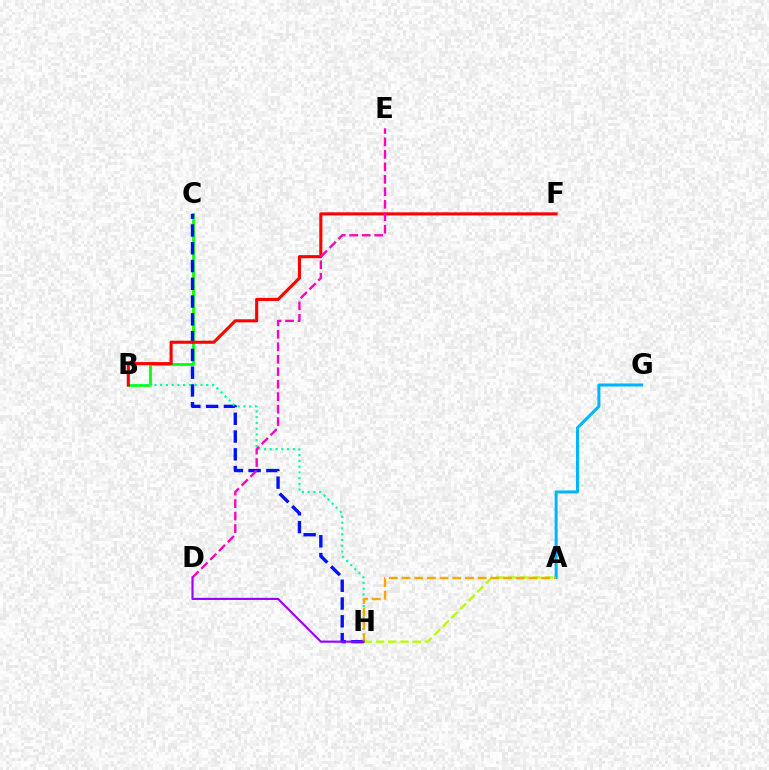{('A', 'H'): [{'color': '#b3ff00', 'line_style': 'dashed', 'thickness': 1.66}, {'color': '#ffa500', 'line_style': 'dashed', 'thickness': 1.72}], ('B', 'C'): [{'color': '#08ff00', 'line_style': 'solid', 'thickness': 1.96}], ('C', 'H'): [{'color': '#0010ff', 'line_style': 'dashed', 'thickness': 2.41}], ('B', 'F'): [{'color': '#ff0000', 'line_style': 'solid', 'thickness': 2.22}], ('B', 'H'): [{'color': '#00ff9d', 'line_style': 'dotted', 'thickness': 1.56}], ('D', 'E'): [{'color': '#ff00bd', 'line_style': 'dashed', 'thickness': 1.69}], ('A', 'G'): [{'color': '#00b5ff', 'line_style': 'solid', 'thickness': 2.18}], ('D', 'H'): [{'color': '#9b00ff', 'line_style': 'solid', 'thickness': 1.54}]}